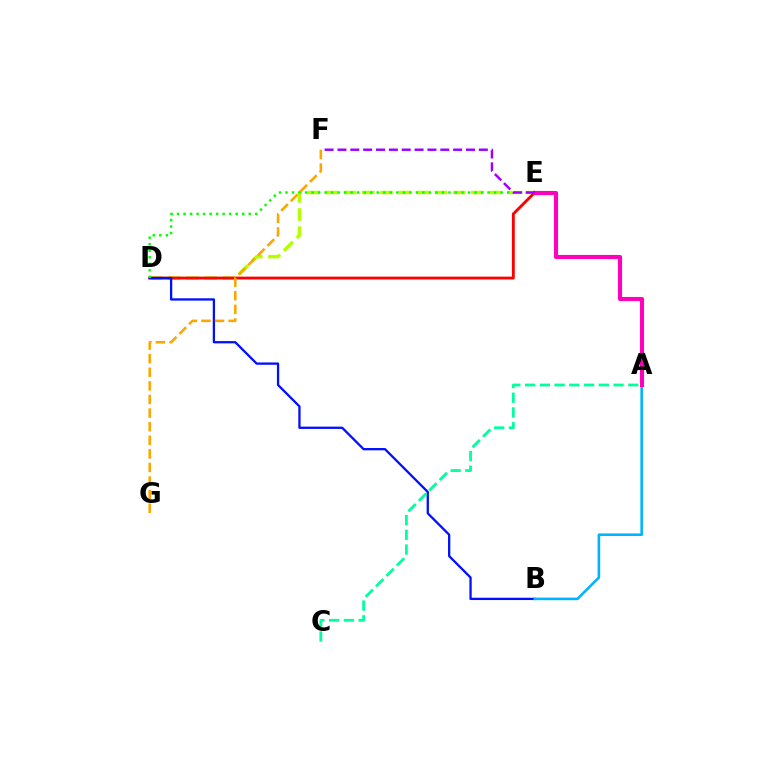{('D', 'E'): [{'color': '#b3ff00', 'line_style': 'dashed', 'thickness': 2.47}, {'color': '#ff0000', 'line_style': 'solid', 'thickness': 2.05}, {'color': '#08ff00', 'line_style': 'dotted', 'thickness': 1.77}], ('B', 'D'): [{'color': '#0010ff', 'line_style': 'solid', 'thickness': 1.65}], ('F', 'G'): [{'color': '#ffa500', 'line_style': 'dashed', 'thickness': 1.85}], ('A', 'B'): [{'color': '#00b5ff', 'line_style': 'solid', 'thickness': 1.87}], ('A', 'E'): [{'color': '#ff00bd', 'line_style': 'solid', 'thickness': 2.96}], ('A', 'C'): [{'color': '#00ff9d', 'line_style': 'dashed', 'thickness': 2.0}], ('E', 'F'): [{'color': '#9b00ff', 'line_style': 'dashed', 'thickness': 1.75}]}